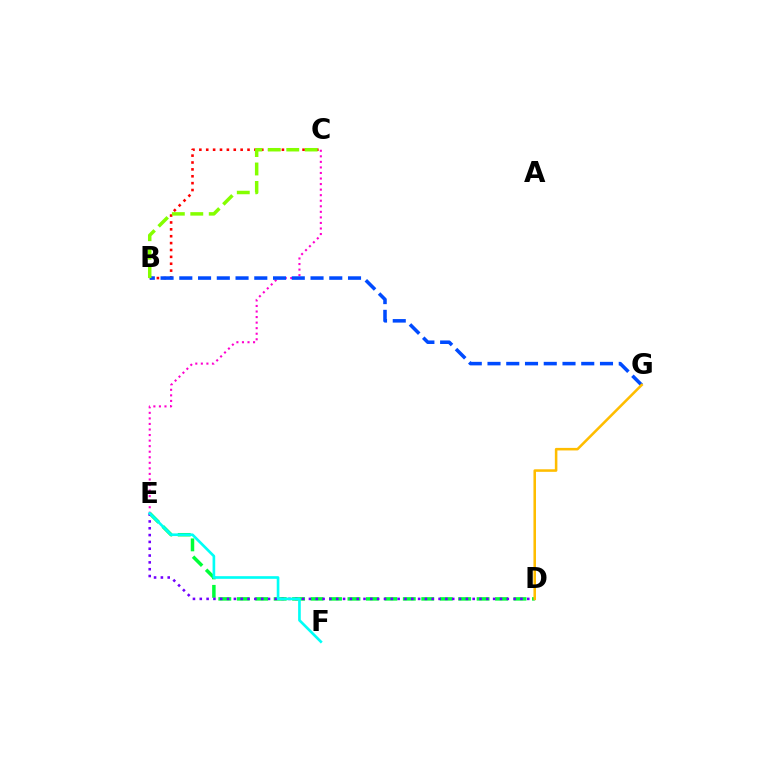{('D', 'E'): [{'color': '#00ff39', 'line_style': 'dashed', 'thickness': 2.51}, {'color': '#7200ff', 'line_style': 'dotted', 'thickness': 1.85}], ('B', 'C'): [{'color': '#ff0000', 'line_style': 'dotted', 'thickness': 1.87}, {'color': '#84ff00', 'line_style': 'dashed', 'thickness': 2.51}], ('C', 'E'): [{'color': '#ff00cf', 'line_style': 'dotted', 'thickness': 1.51}], ('B', 'G'): [{'color': '#004bff', 'line_style': 'dashed', 'thickness': 2.55}], ('D', 'G'): [{'color': '#ffbd00', 'line_style': 'solid', 'thickness': 1.83}], ('E', 'F'): [{'color': '#00fff6', 'line_style': 'solid', 'thickness': 1.91}]}